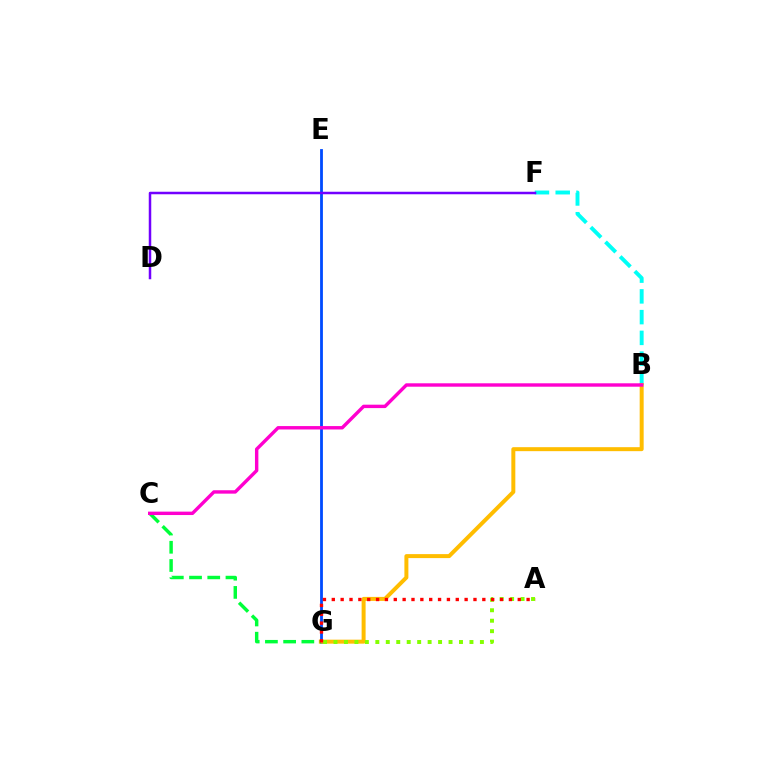{('E', 'G'): [{'color': '#004bff', 'line_style': 'solid', 'thickness': 2.02}], ('B', 'F'): [{'color': '#00fff6', 'line_style': 'dashed', 'thickness': 2.82}], ('B', 'G'): [{'color': '#ffbd00', 'line_style': 'solid', 'thickness': 2.87}], ('D', 'F'): [{'color': '#7200ff', 'line_style': 'solid', 'thickness': 1.8}], ('C', 'G'): [{'color': '#00ff39', 'line_style': 'dashed', 'thickness': 2.47}], ('B', 'C'): [{'color': '#ff00cf', 'line_style': 'solid', 'thickness': 2.45}], ('A', 'G'): [{'color': '#84ff00', 'line_style': 'dotted', 'thickness': 2.84}, {'color': '#ff0000', 'line_style': 'dotted', 'thickness': 2.41}]}